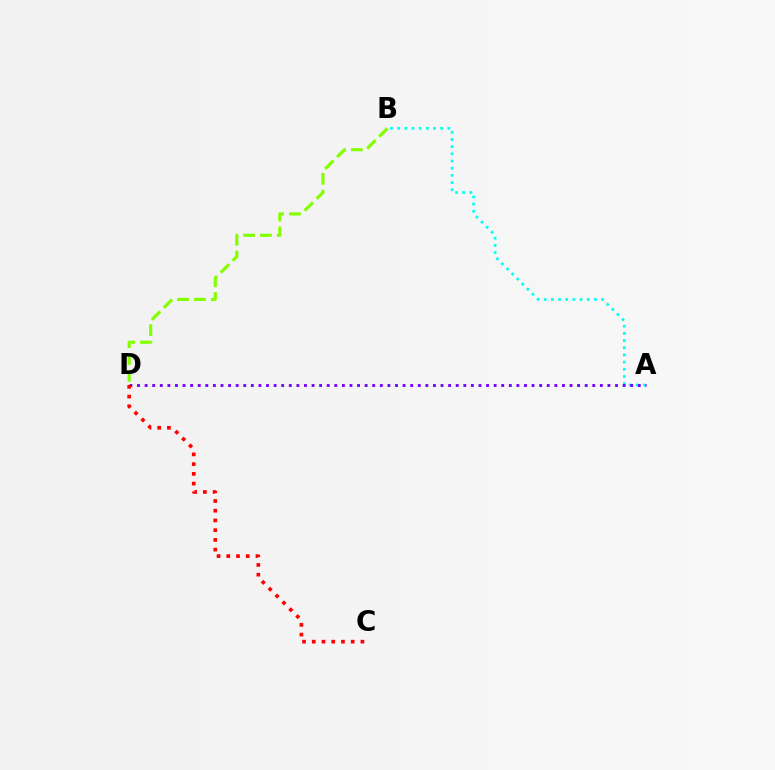{('A', 'B'): [{'color': '#00fff6', 'line_style': 'dotted', 'thickness': 1.95}], ('A', 'D'): [{'color': '#7200ff', 'line_style': 'dotted', 'thickness': 2.06}], ('C', 'D'): [{'color': '#ff0000', 'line_style': 'dotted', 'thickness': 2.64}], ('B', 'D'): [{'color': '#84ff00', 'line_style': 'dashed', 'thickness': 2.28}]}